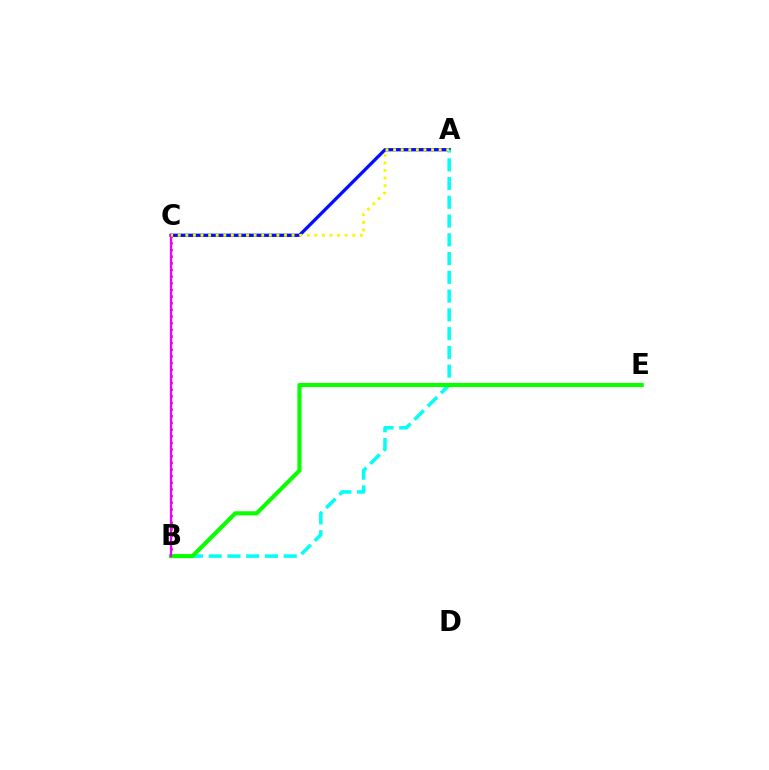{('A', 'C'): [{'color': '#0010ff', 'line_style': 'solid', 'thickness': 2.38}, {'color': '#fcf500', 'line_style': 'dotted', 'thickness': 2.06}], ('B', 'C'): [{'color': '#ff0000', 'line_style': 'dotted', 'thickness': 1.81}, {'color': '#ee00ff', 'line_style': 'solid', 'thickness': 1.65}], ('A', 'B'): [{'color': '#00fff6', 'line_style': 'dashed', 'thickness': 2.55}], ('B', 'E'): [{'color': '#08ff00', 'line_style': 'solid', 'thickness': 2.96}]}